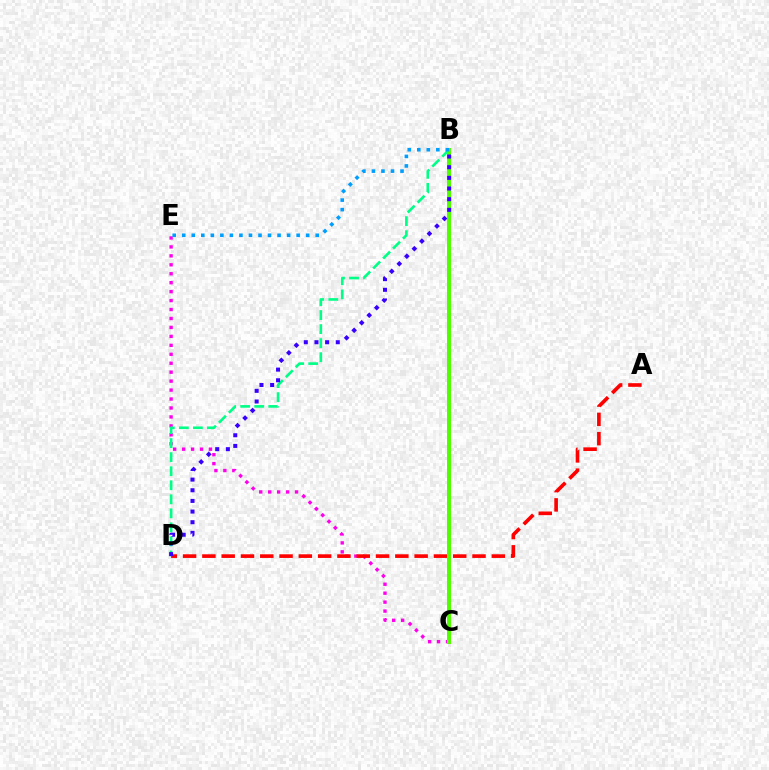{('C', 'E'): [{'color': '#ff00ed', 'line_style': 'dotted', 'thickness': 2.43}], ('A', 'D'): [{'color': '#ff0000', 'line_style': 'dashed', 'thickness': 2.62}], ('B', 'D'): [{'color': '#00ff86', 'line_style': 'dashed', 'thickness': 1.91}, {'color': '#3700ff', 'line_style': 'dotted', 'thickness': 2.89}], ('B', 'C'): [{'color': '#ffd500', 'line_style': 'solid', 'thickness': 2.82}, {'color': '#4fff00', 'line_style': 'solid', 'thickness': 2.84}], ('B', 'E'): [{'color': '#009eff', 'line_style': 'dotted', 'thickness': 2.59}]}